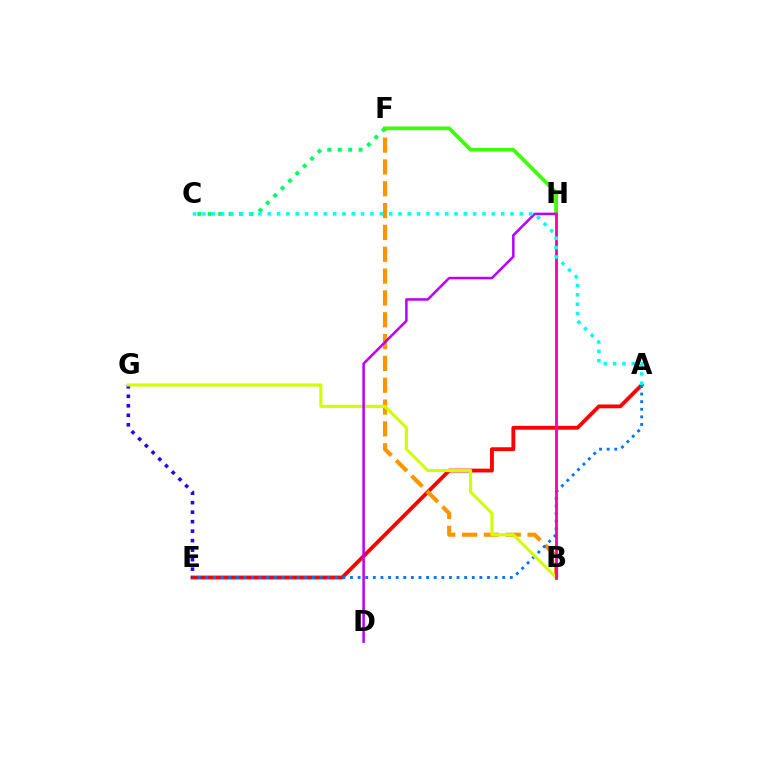{('A', 'E'): [{'color': '#ff0000', 'line_style': 'solid', 'thickness': 2.76}, {'color': '#0074ff', 'line_style': 'dotted', 'thickness': 2.07}], ('B', 'F'): [{'color': '#ff9400', 'line_style': 'dashed', 'thickness': 2.97}], ('E', 'G'): [{'color': '#2500ff', 'line_style': 'dotted', 'thickness': 2.58}], ('C', 'F'): [{'color': '#00ff5c', 'line_style': 'dotted', 'thickness': 2.84}], ('B', 'G'): [{'color': '#d1ff00', 'line_style': 'solid', 'thickness': 2.25}], ('F', 'H'): [{'color': '#3dff00', 'line_style': 'solid', 'thickness': 2.69}], ('D', 'H'): [{'color': '#b900ff', 'line_style': 'solid', 'thickness': 1.82}], ('B', 'H'): [{'color': '#ff00ac', 'line_style': 'solid', 'thickness': 2.01}], ('A', 'C'): [{'color': '#00fff6', 'line_style': 'dotted', 'thickness': 2.54}]}